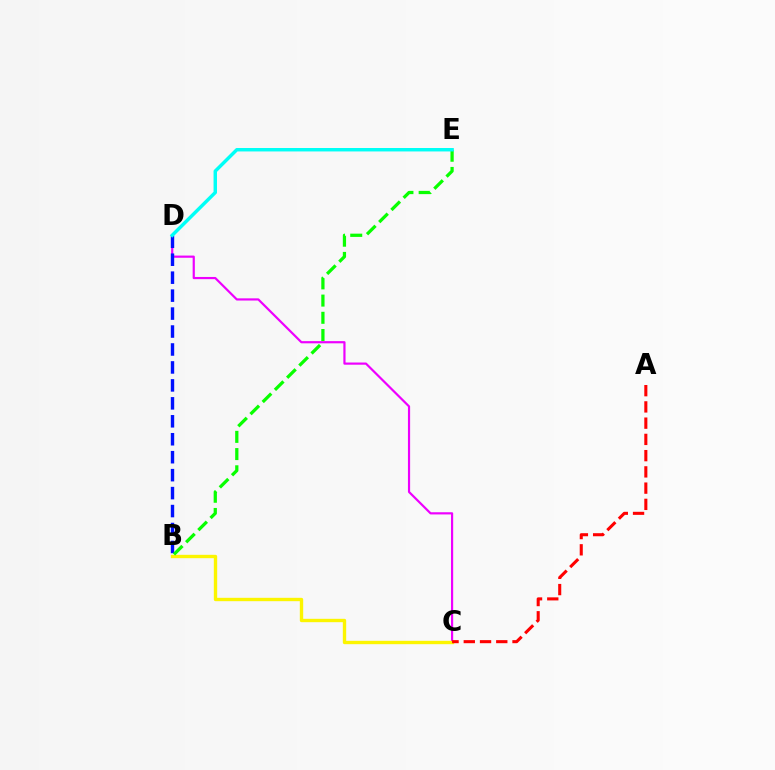{('C', 'D'): [{'color': '#ee00ff', 'line_style': 'solid', 'thickness': 1.58}], ('B', 'C'): [{'color': '#fcf500', 'line_style': 'solid', 'thickness': 2.42}], ('B', 'D'): [{'color': '#0010ff', 'line_style': 'dashed', 'thickness': 2.44}], ('A', 'C'): [{'color': '#ff0000', 'line_style': 'dashed', 'thickness': 2.21}], ('B', 'E'): [{'color': '#08ff00', 'line_style': 'dashed', 'thickness': 2.34}], ('D', 'E'): [{'color': '#00fff6', 'line_style': 'solid', 'thickness': 2.48}]}